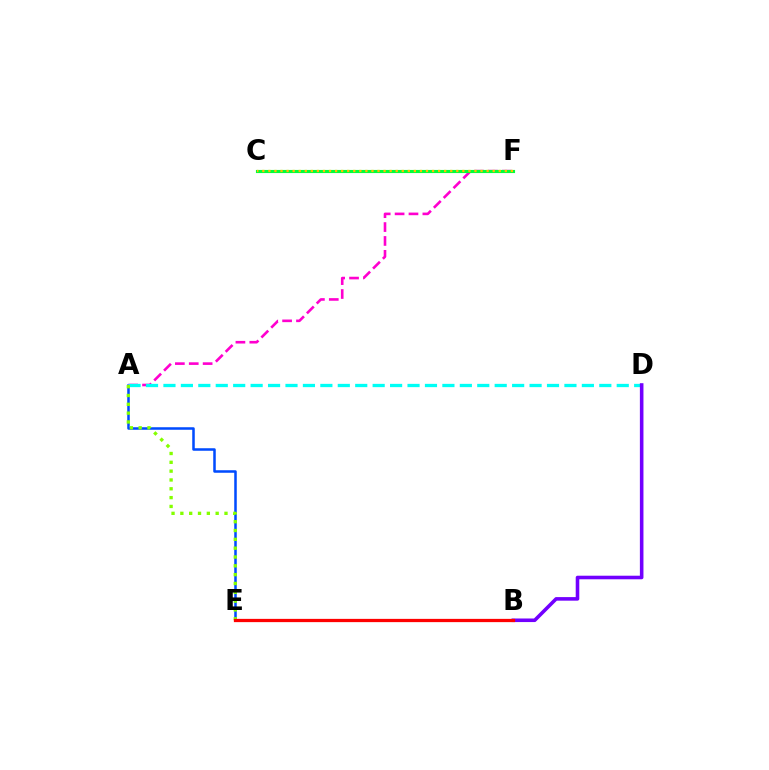{('A', 'E'): [{'color': '#004bff', 'line_style': 'solid', 'thickness': 1.82}, {'color': '#84ff00', 'line_style': 'dotted', 'thickness': 2.4}], ('A', 'F'): [{'color': '#ff00cf', 'line_style': 'dashed', 'thickness': 1.89}], ('C', 'F'): [{'color': '#00ff39', 'line_style': 'solid', 'thickness': 2.25}, {'color': '#ffbd00', 'line_style': 'dotted', 'thickness': 1.65}], ('A', 'D'): [{'color': '#00fff6', 'line_style': 'dashed', 'thickness': 2.37}], ('B', 'D'): [{'color': '#7200ff', 'line_style': 'solid', 'thickness': 2.57}], ('B', 'E'): [{'color': '#ff0000', 'line_style': 'solid', 'thickness': 2.35}]}